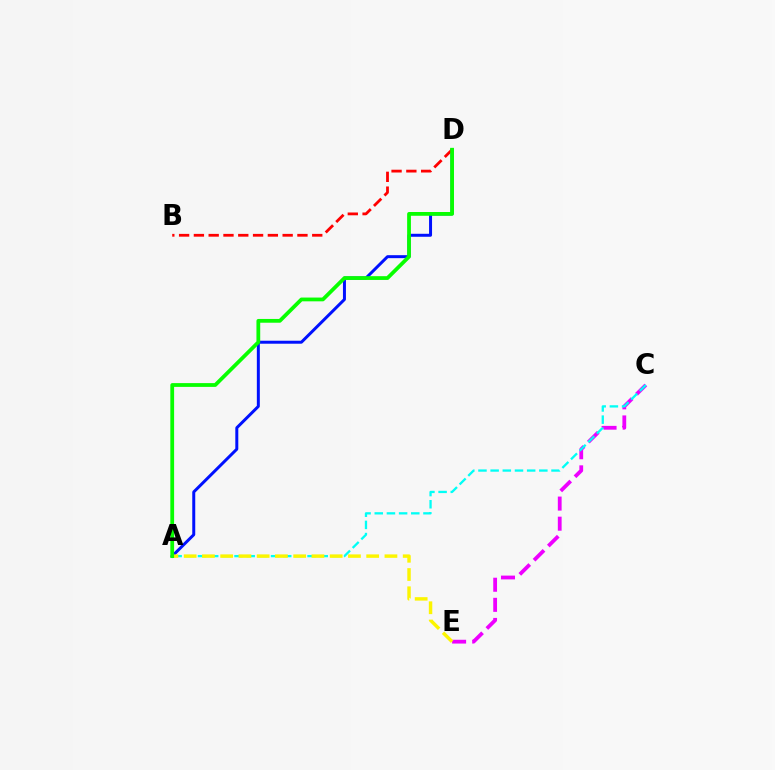{('C', 'E'): [{'color': '#ee00ff', 'line_style': 'dashed', 'thickness': 2.73}], ('A', 'D'): [{'color': '#0010ff', 'line_style': 'solid', 'thickness': 2.15}, {'color': '#08ff00', 'line_style': 'solid', 'thickness': 2.71}], ('A', 'C'): [{'color': '#00fff6', 'line_style': 'dashed', 'thickness': 1.65}], ('A', 'E'): [{'color': '#fcf500', 'line_style': 'dashed', 'thickness': 2.48}], ('B', 'D'): [{'color': '#ff0000', 'line_style': 'dashed', 'thickness': 2.01}]}